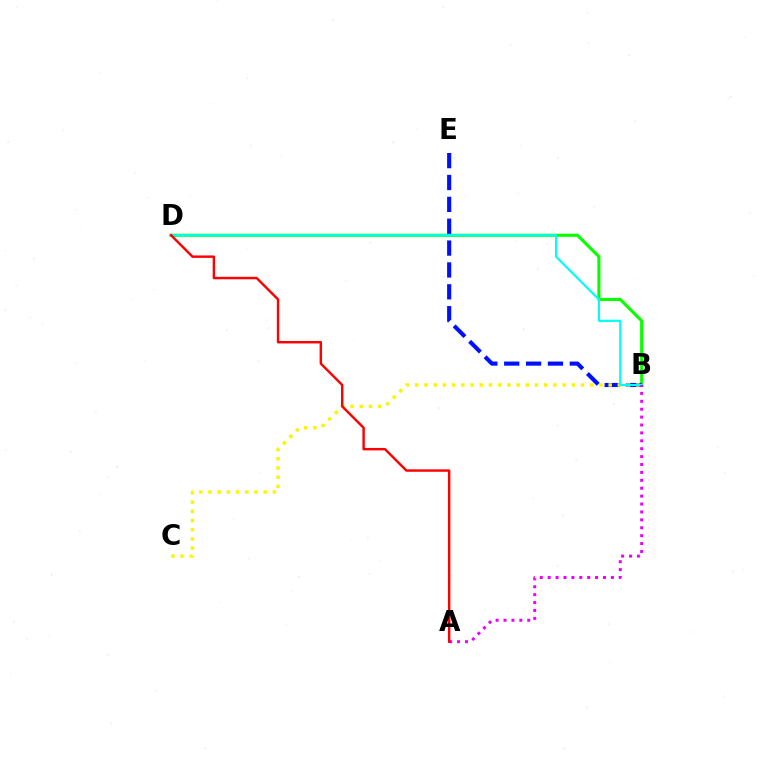{('B', 'D'): [{'color': '#08ff00', 'line_style': 'solid', 'thickness': 2.24}, {'color': '#00fff6', 'line_style': 'solid', 'thickness': 1.59}], ('B', 'E'): [{'color': '#0010ff', 'line_style': 'dashed', 'thickness': 2.97}], ('B', 'C'): [{'color': '#fcf500', 'line_style': 'dotted', 'thickness': 2.5}], ('A', 'B'): [{'color': '#ee00ff', 'line_style': 'dotted', 'thickness': 2.15}], ('A', 'D'): [{'color': '#ff0000', 'line_style': 'solid', 'thickness': 1.75}]}